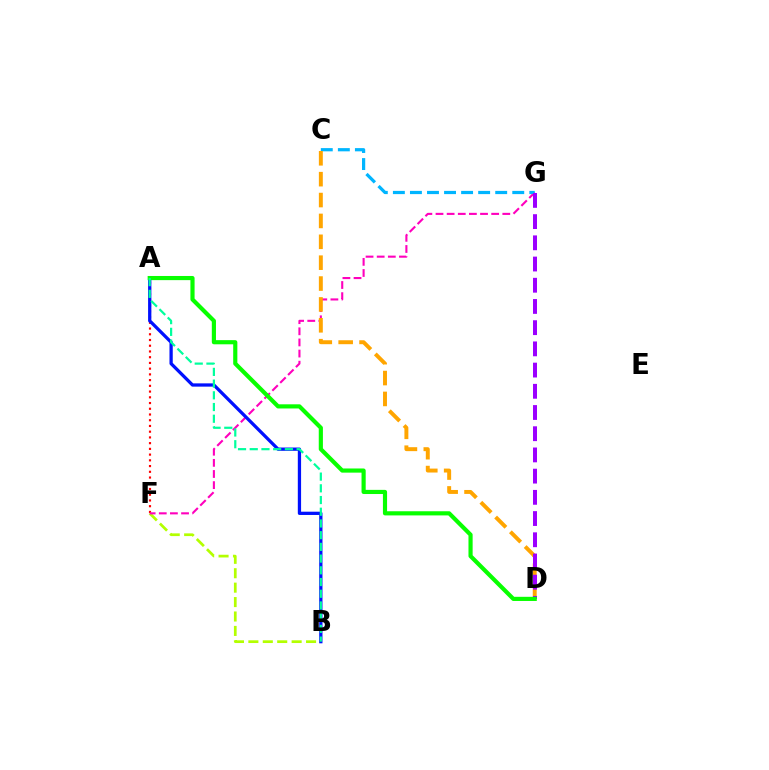{('A', 'F'): [{'color': '#ff0000', 'line_style': 'dotted', 'thickness': 1.56}], ('B', 'F'): [{'color': '#b3ff00', 'line_style': 'dashed', 'thickness': 1.96}], ('F', 'G'): [{'color': '#ff00bd', 'line_style': 'dashed', 'thickness': 1.51}], ('A', 'B'): [{'color': '#0010ff', 'line_style': 'solid', 'thickness': 2.36}, {'color': '#00ff9d', 'line_style': 'dashed', 'thickness': 1.59}], ('C', 'G'): [{'color': '#00b5ff', 'line_style': 'dashed', 'thickness': 2.32}], ('C', 'D'): [{'color': '#ffa500', 'line_style': 'dashed', 'thickness': 2.84}], ('D', 'G'): [{'color': '#9b00ff', 'line_style': 'dashed', 'thickness': 2.88}], ('A', 'D'): [{'color': '#08ff00', 'line_style': 'solid', 'thickness': 2.99}]}